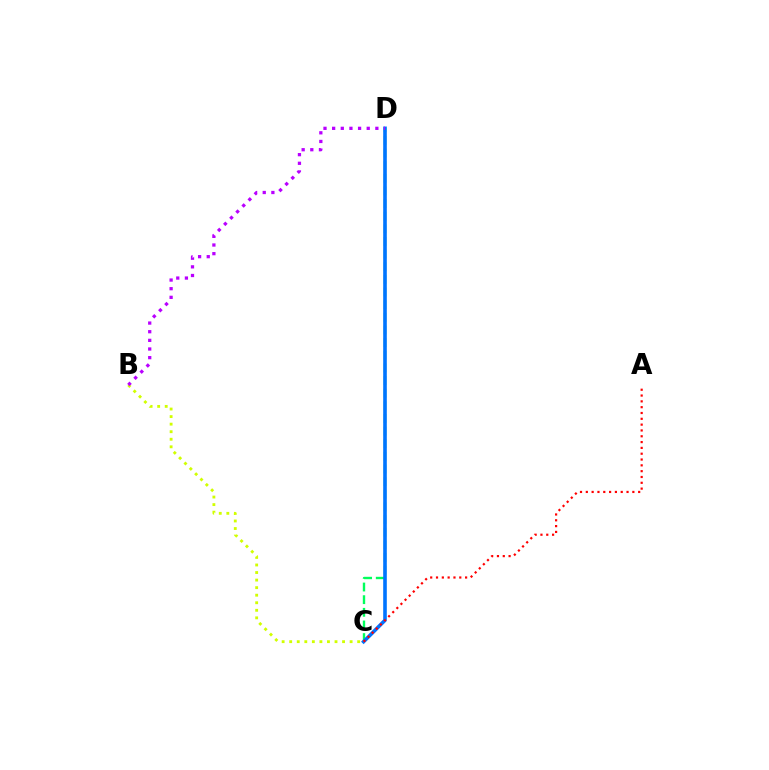{('C', 'D'): [{'color': '#00ff5c', 'line_style': 'dashed', 'thickness': 1.72}, {'color': '#0074ff', 'line_style': 'solid', 'thickness': 2.6}], ('B', 'C'): [{'color': '#d1ff00', 'line_style': 'dotted', 'thickness': 2.05}], ('B', 'D'): [{'color': '#b900ff', 'line_style': 'dotted', 'thickness': 2.35}], ('A', 'C'): [{'color': '#ff0000', 'line_style': 'dotted', 'thickness': 1.58}]}